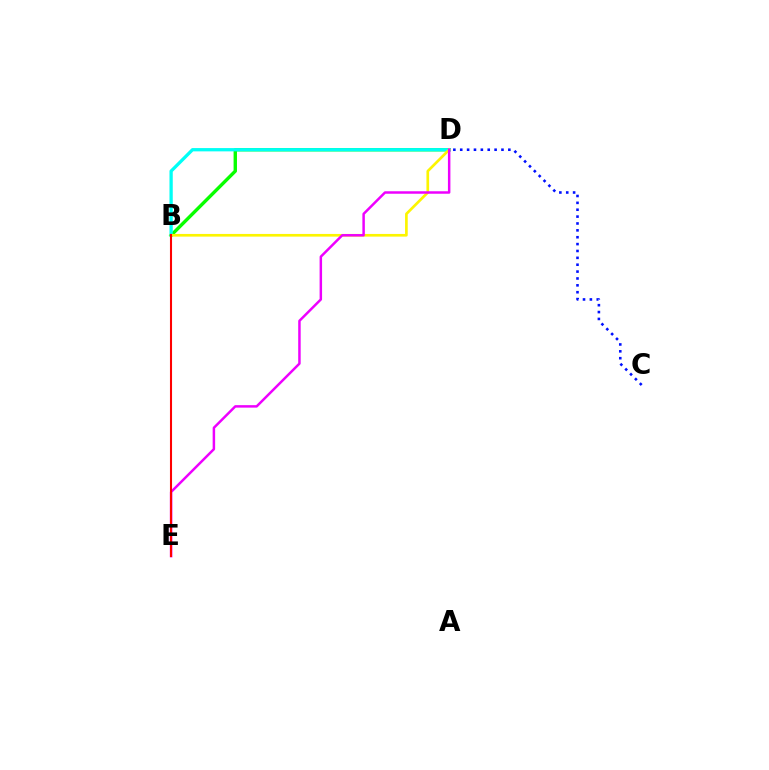{('C', 'D'): [{'color': '#0010ff', 'line_style': 'dotted', 'thickness': 1.87}], ('B', 'D'): [{'color': '#08ff00', 'line_style': 'solid', 'thickness': 2.44}, {'color': '#00fff6', 'line_style': 'solid', 'thickness': 2.36}, {'color': '#fcf500', 'line_style': 'solid', 'thickness': 1.92}], ('D', 'E'): [{'color': '#ee00ff', 'line_style': 'solid', 'thickness': 1.79}], ('B', 'E'): [{'color': '#ff0000', 'line_style': 'solid', 'thickness': 1.5}]}